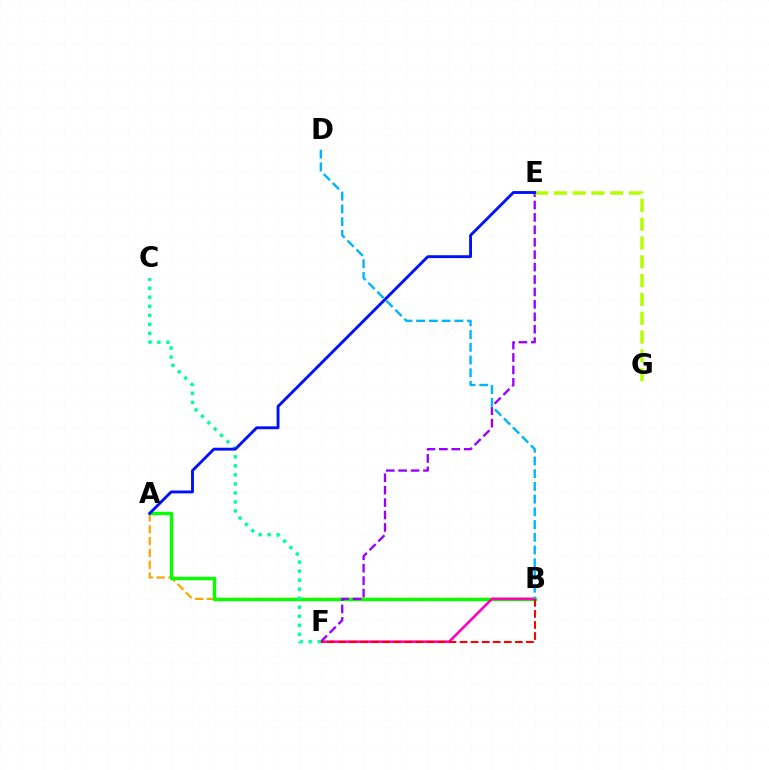{('A', 'B'): [{'color': '#ffa500', 'line_style': 'dashed', 'thickness': 1.61}, {'color': '#08ff00', 'line_style': 'solid', 'thickness': 2.46}], ('B', 'F'): [{'color': '#ff00bd', 'line_style': 'solid', 'thickness': 1.86}, {'color': '#ff0000', 'line_style': 'dashed', 'thickness': 1.5}], ('E', 'F'): [{'color': '#9b00ff', 'line_style': 'dashed', 'thickness': 1.69}], ('E', 'G'): [{'color': '#b3ff00', 'line_style': 'dashed', 'thickness': 2.55}], ('C', 'F'): [{'color': '#00ff9d', 'line_style': 'dotted', 'thickness': 2.45}], ('B', 'D'): [{'color': '#00b5ff', 'line_style': 'dashed', 'thickness': 1.73}], ('A', 'E'): [{'color': '#0010ff', 'line_style': 'solid', 'thickness': 2.07}]}